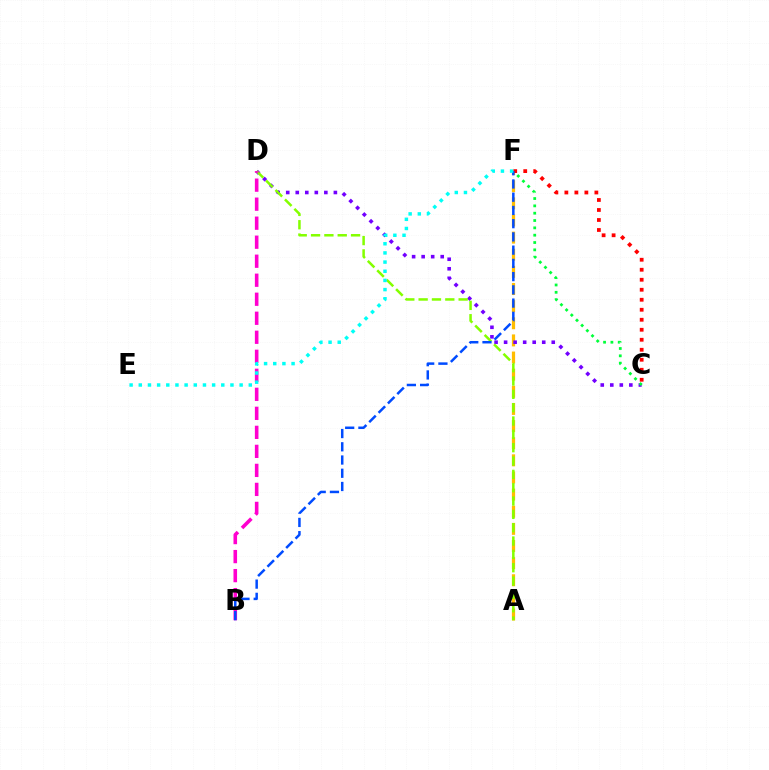{('A', 'F'): [{'color': '#ffbd00', 'line_style': 'dashed', 'thickness': 2.33}], ('C', 'D'): [{'color': '#7200ff', 'line_style': 'dotted', 'thickness': 2.59}], ('C', 'F'): [{'color': '#00ff39', 'line_style': 'dotted', 'thickness': 1.99}, {'color': '#ff0000', 'line_style': 'dotted', 'thickness': 2.72}], ('A', 'D'): [{'color': '#84ff00', 'line_style': 'dashed', 'thickness': 1.81}], ('B', 'D'): [{'color': '#ff00cf', 'line_style': 'dashed', 'thickness': 2.58}], ('B', 'F'): [{'color': '#004bff', 'line_style': 'dashed', 'thickness': 1.8}], ('E', 'F'): [{'color': '#00fff6', 'line_style': 'dotted', 'thickness': 2.49}]}